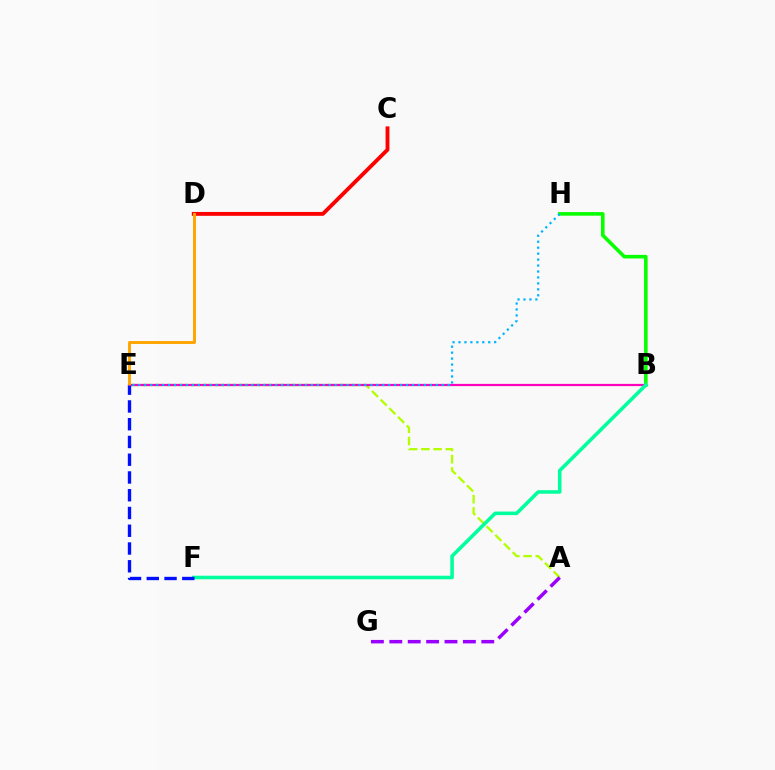{('C', 'D'): [{'color': '#ff0000', 'line_style': 'solid', 'thickness': 2.77}], ('A', 'E'): [{'color': '#b3ff00', 'line_style': 'dashed', 'thickness': 1.66}], ('B', 'H'): [{'color': '#08ff00', 'line_style': 'solid', 'thickness': 2.59}], ('B', 'E'): [{'color': '#ff00bd', 'line_style': 'solid', 'thickness': 1.6}], ('E', 'H'): [{'color': '#00b5ff', 'line_style': 'dotted', 'thickness': 1.62}], ('D', 'E'): [{'color': '#ffa500', 'line_style': 'solid', 'thickness': 2.11}], ('B', 'F'): [{'color': '#00ff9d', 'line_style': 'solid', 'thickness': 2.57}], ('E', 'F'): [{'color': '#0010ff', 'line_style': 'dashed', 'thickness': 2.41}], ('A', 'G'): [{'color': '#9b00ff', 'line_style': 'dashed', 'thickness': 2.5}]}